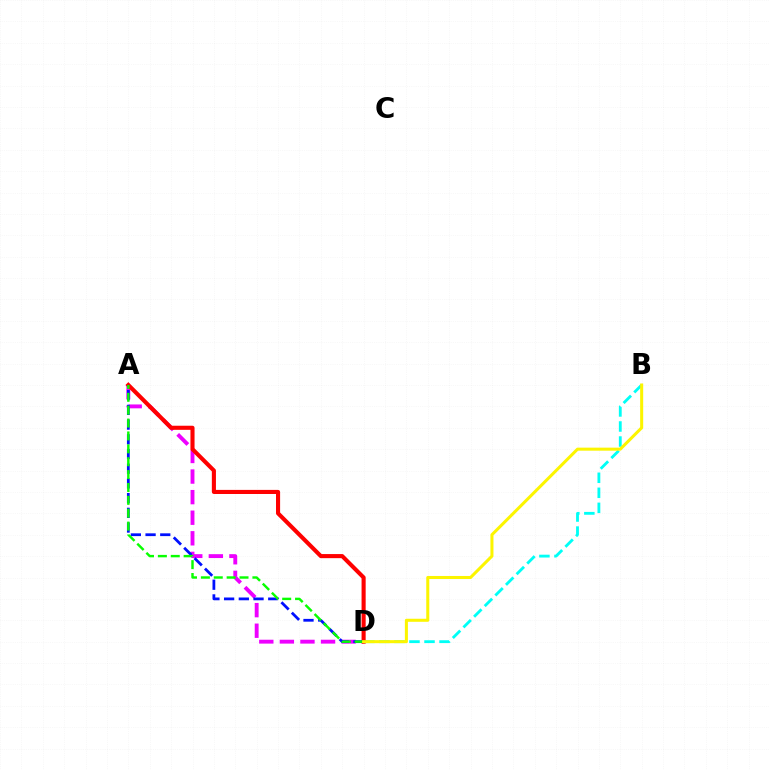{('B', 'D'): [{'color': '#00fff6', 'line_style': 'dashed', 'thickness': 2.04}, {'color': '#fcf500', 'line_style': 'solid', 'thickness': 2.19}], ('A', 'D'): [{'color': '#ee00ff', 'line_style': 'dashed', 'thickness': 2.8}, {'color': '#ff0000', 'line_style': 'solid', 'thickness': 2.95}, {'color': '#0010ff', 'line_style': 'dashed', 'thickness': 2.0}, {'color': '#08ff00', 'line_style': 'dashed', 'thickness': 1.75}]}